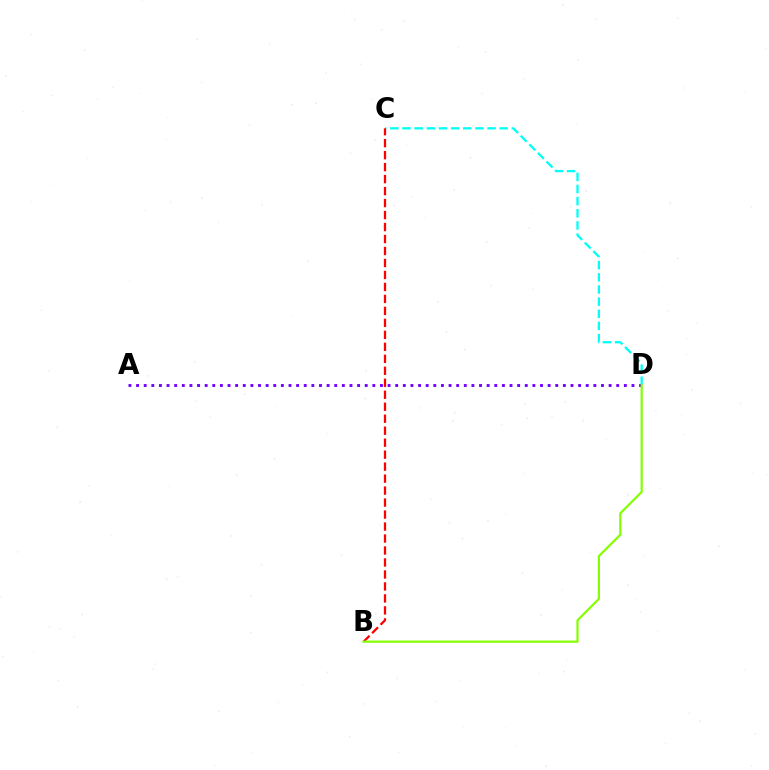{('C', 'D'): [{'color': '#00fff6', 'line_style': 'dashed', 'thickness': 1.65}], ('A', 'D'): [{'color': '#7200ff', 'line_style': 'dotted', 'thickness': 2.07}], ('B', 'C'): [{'color': '#ff0000', 'line_style': 'dashed', 'thickness': 1.63}], ('B', 'D'): [{'color': '#84ff00', 'line_style': 'solid', 'thickness': 1.58}]}